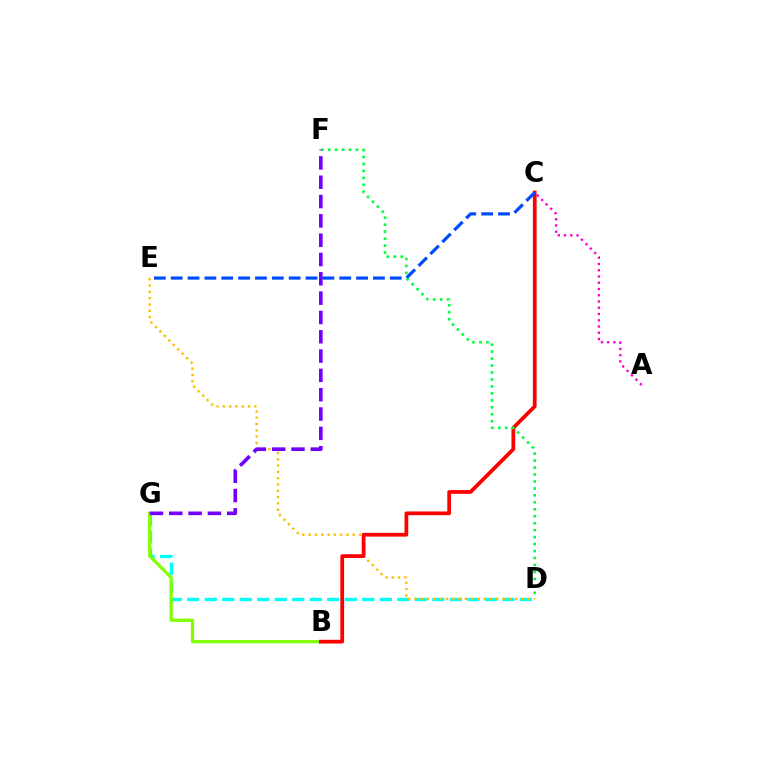{('D', 'G'): [{'color': '#00fff6', 'line_style': 'dashed', 'thickness': 2.38}], ('B', 'G'): [{'color': '#84ff00', 'line_style': 'solid', 'thickness': 2.34}], ('D', 'E'): [{'color': '#ffbd00', 'line_style': 'dotted', 'thickness': 1.71}], ('B', 'C'): [{'color': '#ff0000', 'line_style': 'solid', 'thickness': 2.69}], ('D', 'F'): [{'color': '#00ff39', 'line_style': 'dotted', 'thickness': 1.89}], ('A', 'C'): [{'color': '#ff00cf', 'line_style': 'dotted', 'thickness': 1.7}], ('F', 'G'): [{'color': '#7200ff', 'line_style': 'dashed', 'thickness': 2.62}], ('C', 'E'): [{'color': '#004bff', 'line_style': 'dashed', 'thickness': 2.29}]}